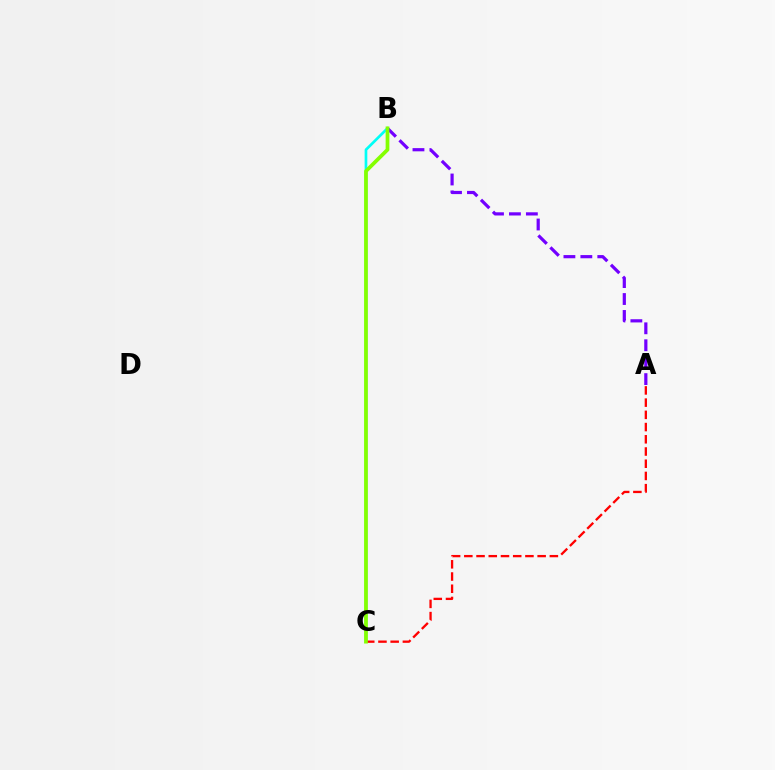{('B', 'C'): [{'color': '#00fff6', 'line_style': 'solid', 'thickness': 1.93}, {'color': '#84ff00', 'line_style': 'solid', 'thickness': 2.69}], ('A', 'C'): [{'color': '#ff0000', 'line_style': 'dashed', 'thickness': 1.66}], ('A', 'B'): [{'color': '#7200ff', 'line_style': 'dashed', 'thickness': 2.3}]}